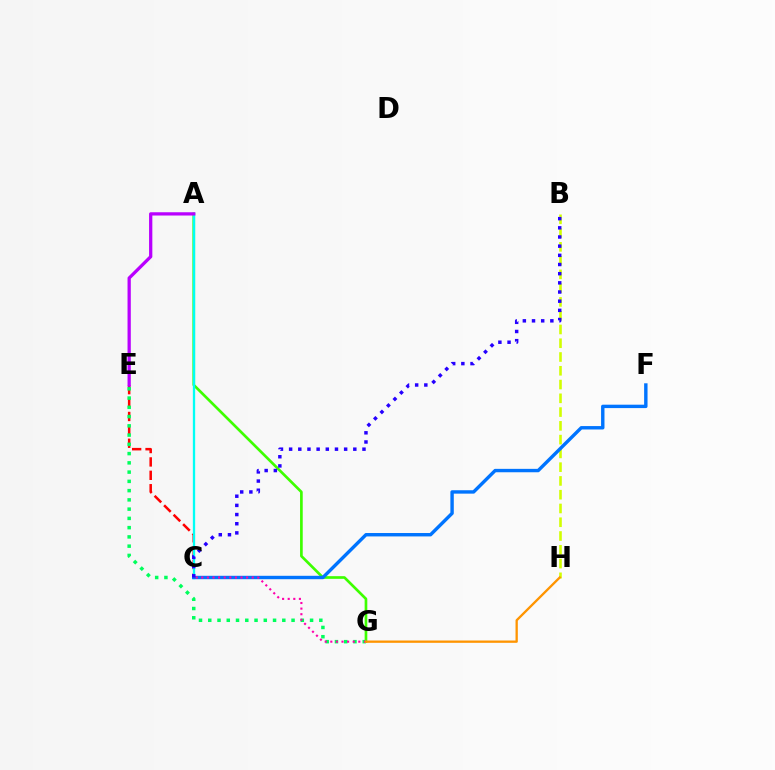{('A', 'G'): [{'color': '#3dff00', 'line_style': 'solid', 'thickness': 1.92}], ('C', 'E'): [{'color': '#ff0000', 'line_style': 'dashed', 'thickness': 1.82}], ('B', 'H'): [{'color': '#d1ff00', 'line_style': 'dashed', 'thickness': 1.87}], ('E', 'G'): [{'color': '#00ff5c', 'line_style': 'dotted', 'thickness': 2.51}], ('A', 'C'): [{'color': '#00fff6', 'line_style': 'solid', 'thickness': 1.66}], ('C', 'F'): [{'color': '#0074ff', 'line_style': 'solid', 'thickness': 2.45}], ('C', 'G'): [{'color': '#ff00ac', 'line_style': 'dotted', 'thickness': 1.52}], ('G', 'H'): [{'color': '#ff9400', 'line_style': 'solid', 'thickness': 1.66}], ('B', 'C'): [{'color': '#2500ff', 'line_style': 'dotted', 'thickness': 2.49}], ('A', 'E'): [{'color': '#b900ff', 'line_style': 'solid', 'thickness': 2.36}]}